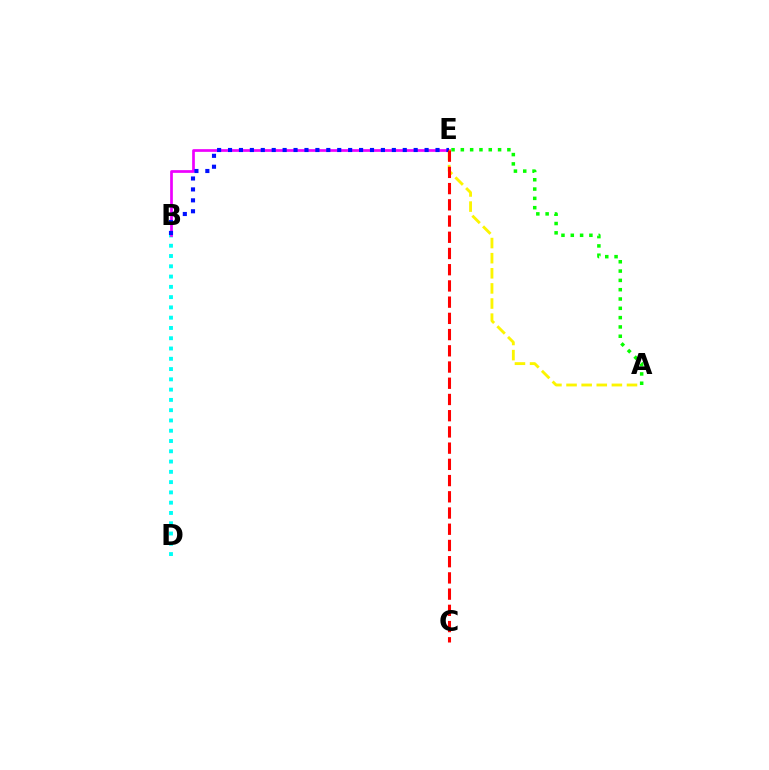{('B', 'D'): [{'color': '#00fff6', 'line_style': 'dotted', 'thickness': 2.79}], ('A', 'E'): [{'color': '#08ff00', 'line_style': 'dotted', 'thickness': 2.53}, {'color': '#fcf500', 'line_style': 'dashed', 'thickness': 2.05}], ('B', 'E'): [{'color': '#ee00ff', 'line_style': 'solid', 'thickness': 1.95}, {'color': '#0010ff', 'line_style': 'dotted', 'thickness': 2.97}], ('C', 'E'): [{'color': '#ff0000', 'line_style': 'dashed', 'thickness': 2.2}]}